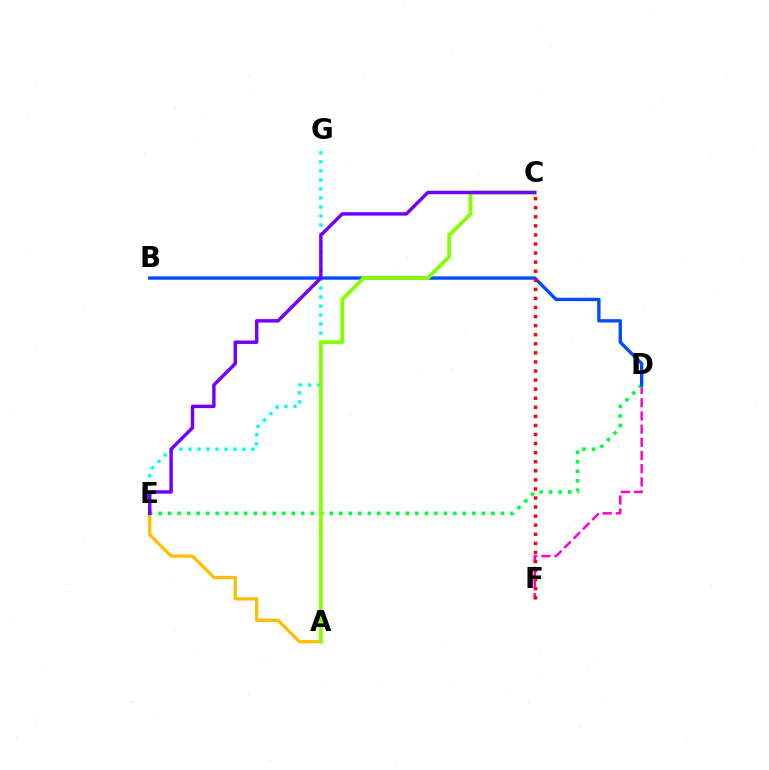{('E', 'G'): [{'color': '#00fff6', 'line_style': 'dotted', 'thickness': 2.45}], ('D', 'F'): [{'color': '#ff00cf', 'line_style': 'dashed', 'thickness': 1.79}], ('A', 'E'): [{'color': '#ffbd00', 'line_style': 'solid', 'thickness': 2.35}], ('D', 'E'): [{'color': '#00ff39', 'line_style': 'dotted', 'thickness': 2.58}], ('B', 'D'): [{'color': '#004bff', 'line_style': 'solid', 'thickness': 2.41}], ('A', 'C'): [{'color': '#84ff00', 'line_style': 'solid', 'thickness': 2.73}], ('C', 'F'): [{'color': '#ff0000', 'line_style': 'dotted', 'thickness': 2.46}], ('C', 'E'): [{'color': '#7200ff', 'line_style': 'solid', 'thickness': 2.48}]}